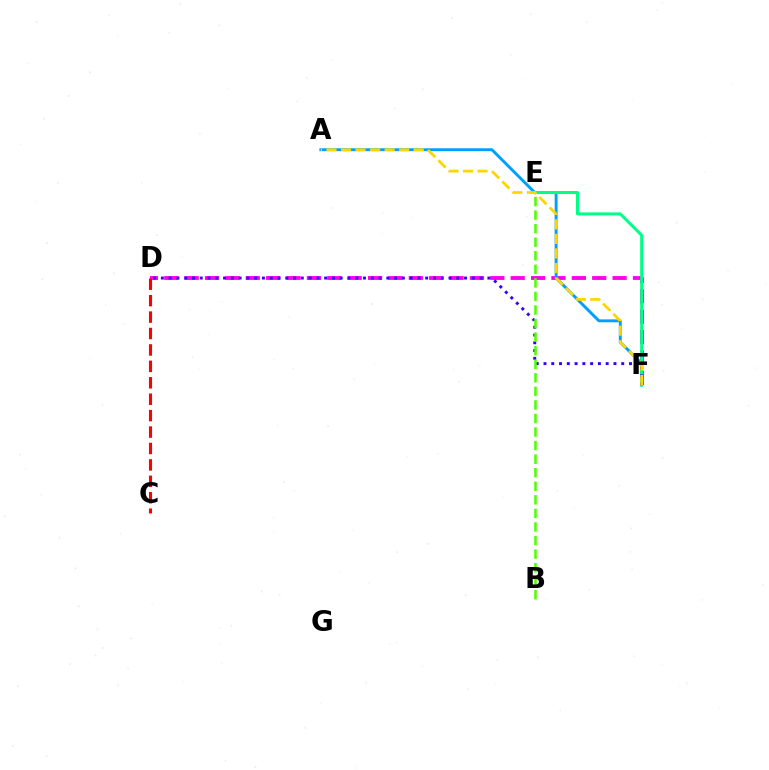{('D', 'F'): [{'color': '#ff00ed', 'line_style': 'dashed', 'thickness': 2.77}, {'color': '#3700ff', 'line_style': 'dotted', 'thickness': 2.11}], ('C', 'D'): [{'color': '#ff0000', 'line_style': 'dashed', 'thickness': 2.23}], ('A', 'F'): [{'color': '#009eff', 'line_style': 'solid', 'thickness': 2.08}, {'color': '#ffd500', 'line_style': 'dashed', 'thickness': 1.97}], ('E', 'F'): [{'color': '#00ff86', 'line_style': 'solid', 'thickness': 2.15}], ('B', 'E'): [{'color': '#4fff00', 'line_style': 'dashed', 'thickness': 1.84}]}